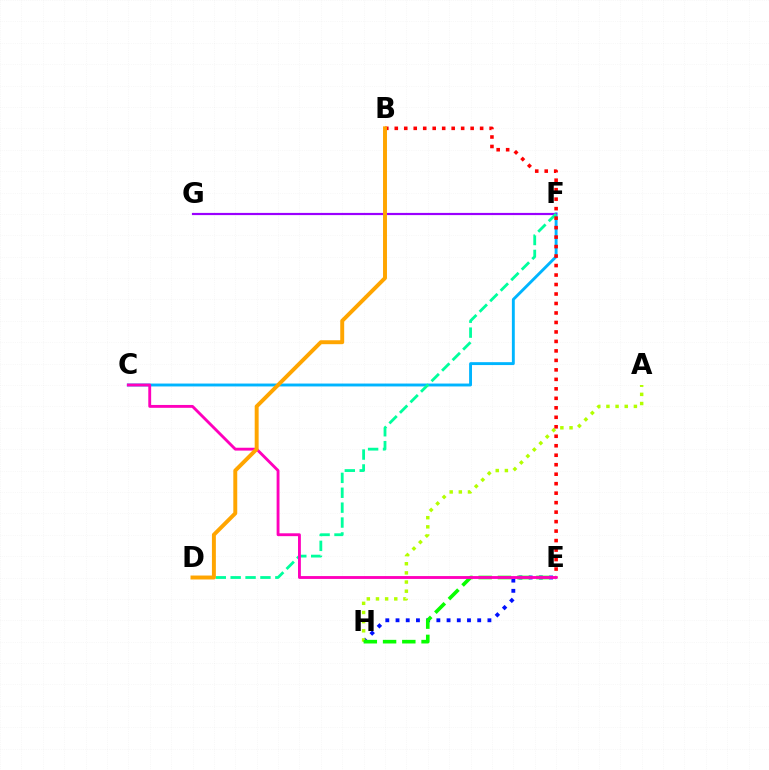{('C', 'F'): [{'color': '#00b5ff', 'line_style': 'solid', 'thickness': 2.09}], ('E', 'H'): [{'color': '#0010ff', 'line_style': 'dotted', 'thickness': 2.77}, {'color': '#08ff00', 'line_style': 'dashed', 'thickness': 2.61}], ('F', 'G'): [{'color': '#9b00ff', 'line_style': 'solid', 'thickness': 1.58}], ('D', 'F'): [{'color': '#00ff9d', 'line_style': 'dashed', 'thickness': 2.02}], ('A', 'H'): [{'color': '#b3ff00', 'line_style': 'dotted', 'thickness': 2.49}], ('B', 'E'): [{'color': '#ff0000', 'line_style': 'dotted', 'thickness': 2.58}], ('C', 'E'): [{'color': '#ff00bd', 'line_style': 'solid', 'thickness': 2.06}], ('B', 'D'): [{'color': '#ffa500', 'line_style': 'solid', 'thickness': 2.83}]}